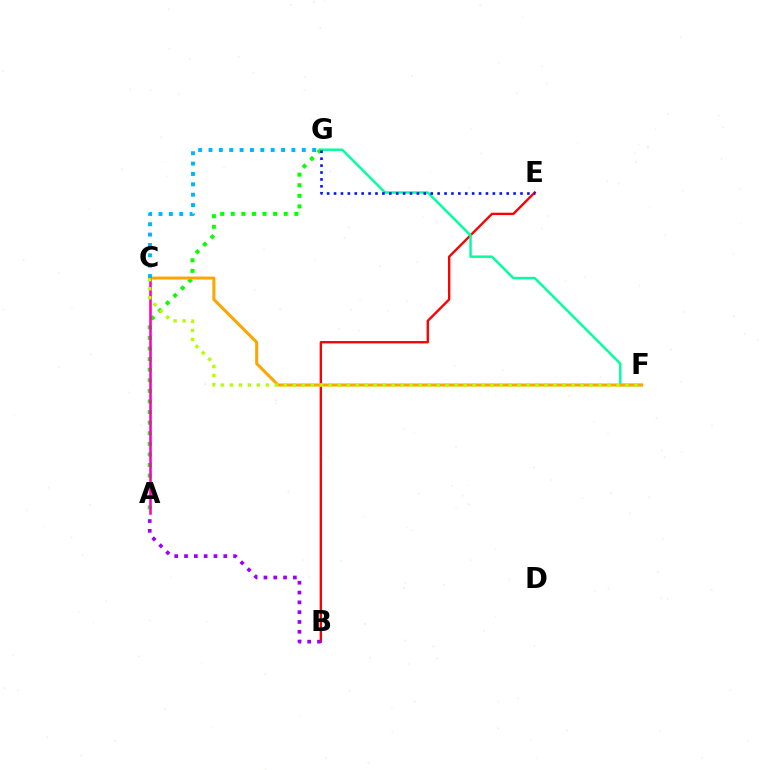{('A', 'G'): [{'color': '#08ff00', 'line_style': 'dotted', 'thickness': 2.88}], ('B', 'E'): [{'color': '#ff0000', 'line_style': 'solid', 'thickness': 1.7}], ('F', 'G'): [{'color': '#00ff9d', 'line_style': 'solid', 'thickness': 1.77}], ('C', 'F'): [{'color': '#ffa500', 'line_style': 'solid', 'thickness': 2.17}, {'color': '#b3ff00', 'line_style': 'dotted', 'thickness': 2.44}], ('A', 'C'): [{'color': '#ff00bd', 'line_style': 'solid', 'thickness': 1.85}], ('E', 'G'): [{'color': '#0010ff', 'line_style': 'dotted', 'thickness': 1.88}], ('C', 'G'): [{'color': '#00b5ff', 'line_style': 'dotted', 'thickness': 2.82}], ('A', 'B'): [{'color': '#9b00ff', 'line_style': 'dotted', 'thickness': 2.66}]}